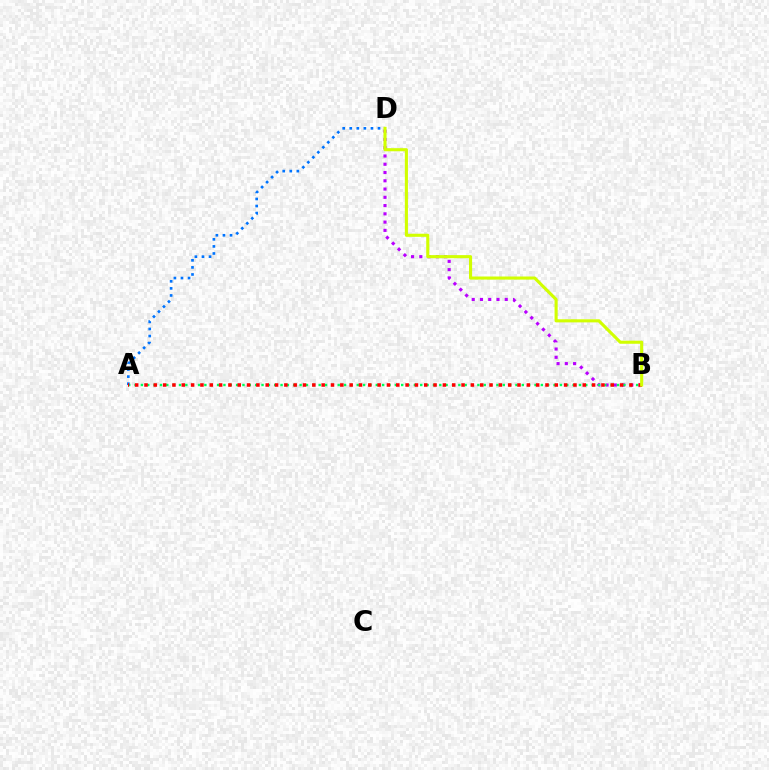{('B', 'D'): [{'color': '#b900ff', 'line_style': 'dotted', 'thickness': 2.25}, {'color': '#d1ff00', 'line_style': 'solid', 'thickness': 2.23}], ('A', 'B'): [{'color': '#00ff5c', 'line_style': 'dotted', 'thickness': 1.72}, {'color': '#ff0000', 'line_style': 'dotted', 'thickness': 2.53}], ('A', 'D'): [{'color': '#0074ff', 'line_style': 'dotted', 'thickness': 1.92}]}